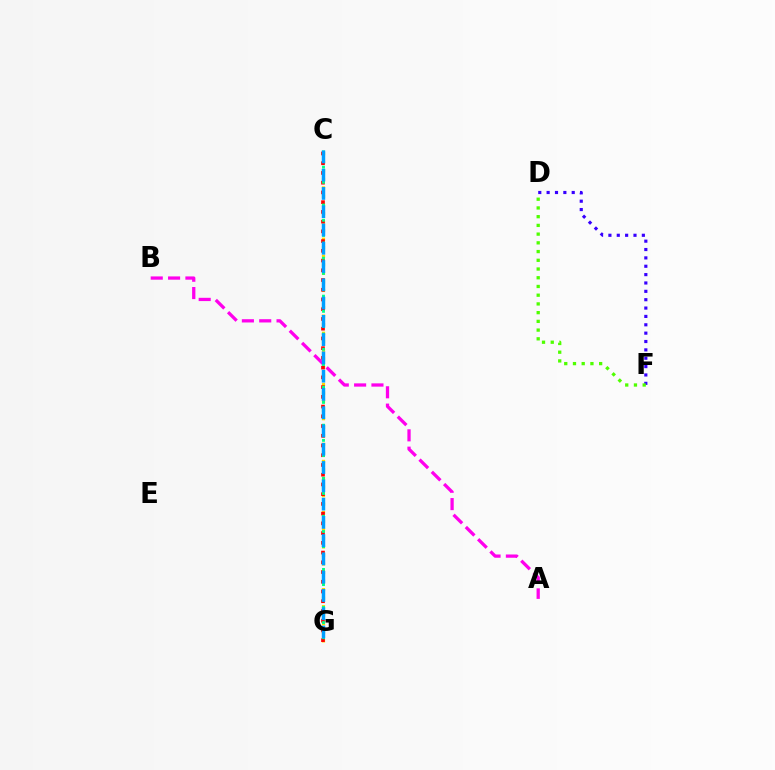{('A', 'B'): [{'color': '#ff00ed', 'line_style': 'dashed', 'thickness': 2.36}], ('C', 'G'): [{'color': '#ffd500', 'line_style': 'dotted', 'thickness': 2.32}, {'color': '#ff0000', 'line_style': 'dotted', 'thickness': 2.64}, {'color': '#00ff86', 'line_style': 'dotted', 'thickness': 2.06}, {'color': '#009eff', 'line_style': 'dashed', 'thickness': 2.48}], ('D', 'F'): [{'color': '#3700ff', 'line_style': 'dotted', 'thickness': 2.27}, {'color': '#4fff00', 'line_style': 'dotted', 'thickness': 2.37}]}